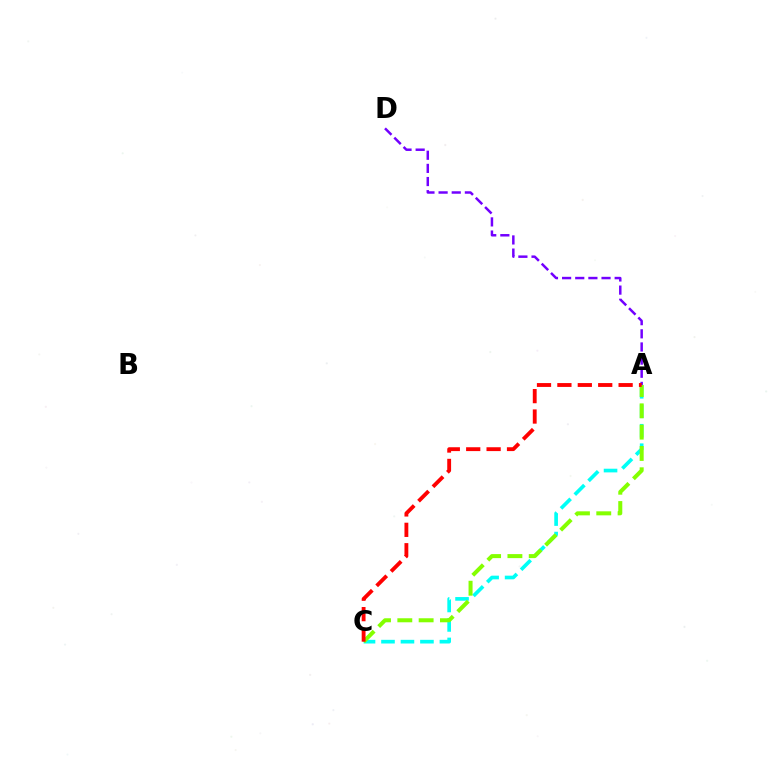{('A', 'C'): [{'color': '#00fff6', 'line_style': 'dashed', 'thickness': 2.65}, {'color': '#84ff00', 'line_style': 'dashed', 'thickness': 2.9}, {'color': '#ff0000', 'line_style': 'dashed', 'thickness': 2.77}], ('A', 'D'): [{'color': '#7200ff', 'line_style': 'dashed', 'thickness': 1.79}]}